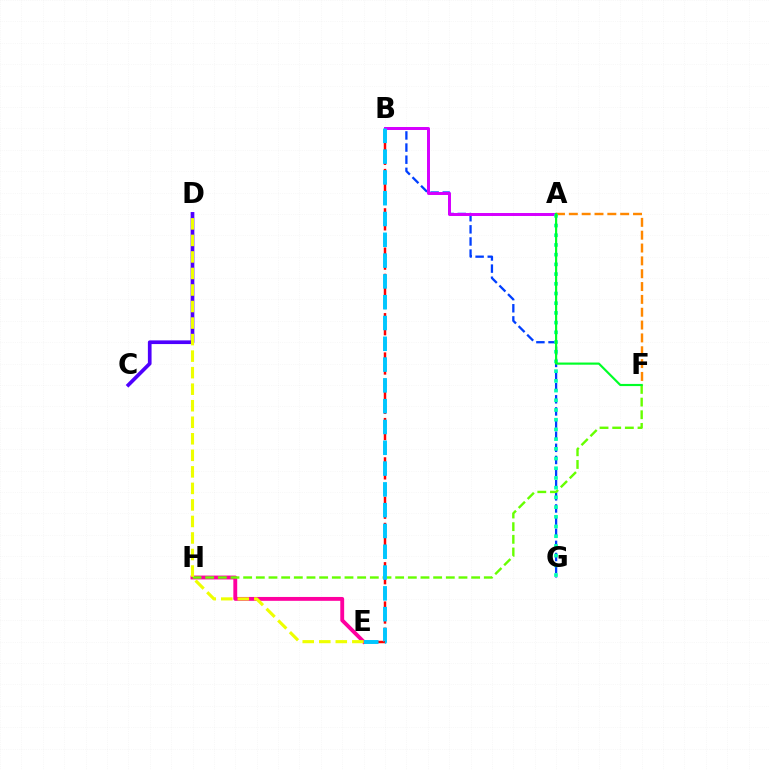{('B', 'G'): [{'color': '#003fff', 'line_style': 'dashed', 'thickness': 1.65}], ('E', 'H'): [{'color': '#ff00a0', 'line_style': 'solid', 'thickness': 2.78}], ('A', 'B'): [{'color': '#d600ff', 'line_style': 'solid', 'thickness': 2.14}], ('A', 'F'): [{'color': '#ff8800', 'line_style': 'dashed', 'thickness': 1.74}, {'color': '#00ff27', 'line_style': 'solid', 'thickness': 1.56}], ('F', 'H'): [{'color': '#66ff00', 'line_style': 'dashed', 'thickness': 1.72}], ('A', 'G'): [{'color': '#00ffaf', 'line_style': 'dotted', 'thickness': 2.64}], ('B', 'E'): [{'color': '#ff0000', 'line_style': 'dashed', 'thickness': 1.78}, {'color': '#00c7ff', 'line_style': 'dashed', 'thickness': 2.83}], ('C', 'D'): [{'color': '#4f00ff', 'line_style': 'solid', 'thickness': 2.66}], ('D', 'E'): [{'color': '#eeff00', 'line_style': 'dashed', 'thickness': 2.25}]}